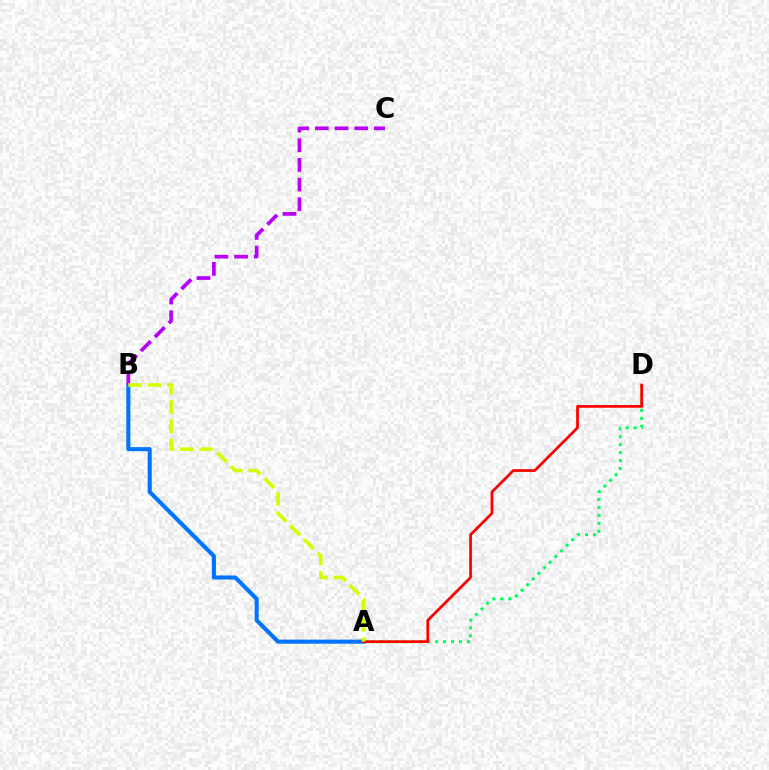{('A', 'B'): [{'color': '#0074ff', 'line_style': 'solid', 'thickness': 2.94}, {'color': '#d1ff00', 'line_style': 'dashed', 'thickness': 2.62}], ('A', 'D'): [{'color': '#00ff5c', 'line_style': 'dotted', 'thickness': 2.16}, {'color': '#ff0000', 'line_style': 'solid', 'thickness': 1.97}], ('B', 'C'): [{'color': '#b900ff', 'line_style': 'dashed', 'thickness': 2.67}]}